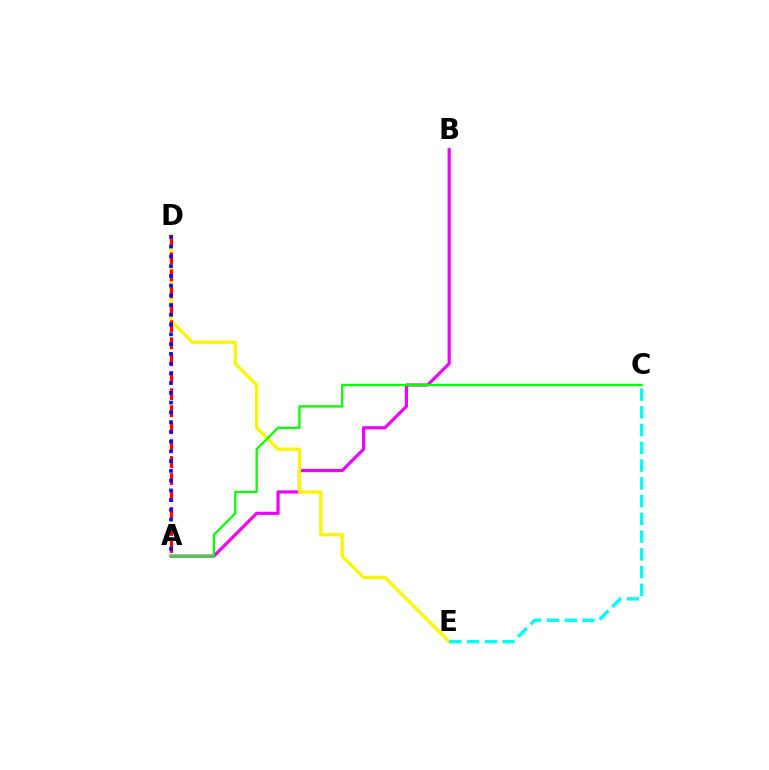{('A', 'B'): [{'color': '#ee00ff', 'line_style': 'solid', 'thickness': 2.28}], ('D', 'E'): [{'color': '#fcf500', 'line_style': 'solid', 'thickness': 2.34}], ('A', 'D'): [{'color': '#ff0000', 'line_style': 'dashed', 'thickness': 2.31}, {'color': '#0010ff', 'line_style': 'dotted', 'thickness': 2.65}], ('C', 'E'): [{'color': '#00fff6', 'line_style': 'dashed', 'thickness': 2.41}], ('A', 'C'): [{'color': '#08ff00', 'line_style': 'solid', 'thickness': 1.64}]}